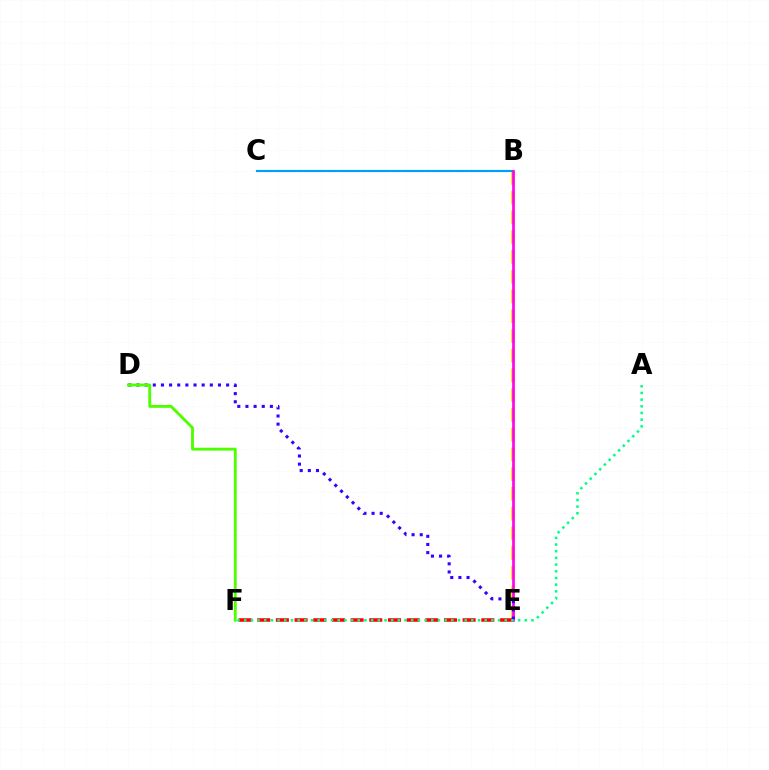{('B', 'E'): [{'color': '#ffd500', 'line_style': 'dashed', 'thickness': 2.68}, {'color': '#ff00ed', 'line_style': 'solid', 'thickness': 1.92}], ('E', 'F'): [{'color': '#ff0000', 'line_style': 'dashed', 'thickness': 2.54}], ('B', 'C'): [{'color': '#009eff', 'line_style': 'solid', 'thickness': 1.58}], ('D', 'E'): [{'color': '#3700ff', 'line_style': 'dotted', 'thickness': 2.21}], ('A', 'F'): [{'color': '#00ff86', 'line_style': 'dotted', 'thickness': 1.82}], ('D', 'F'): [{'color': '#4fff00', 'line_style': 'solid', 'thickness': 2.07}]}